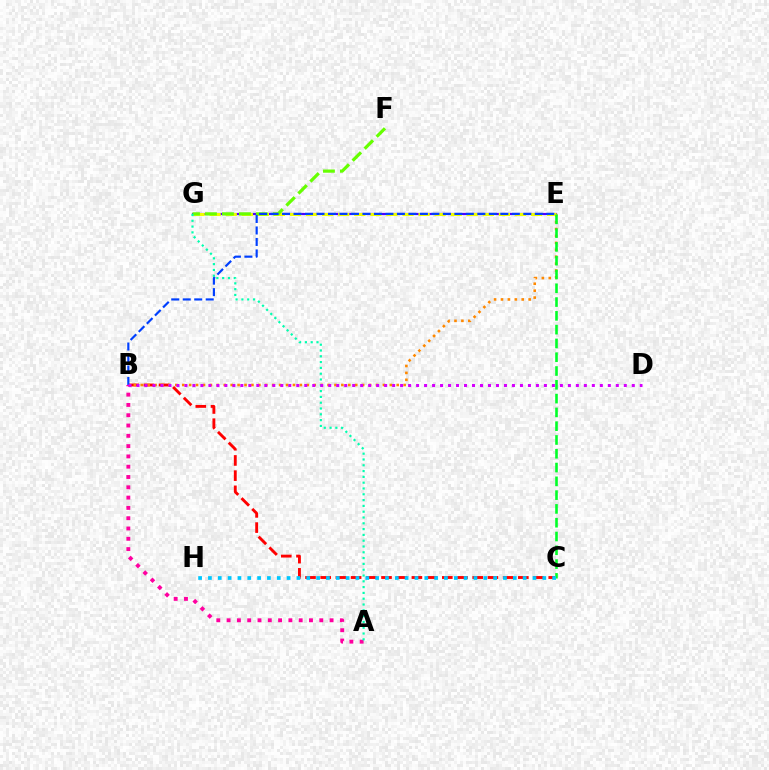{('B', 'C'): [{'color': '#ff0000', 'line_style': 'dashed', 'thickness': 2.07}], ('E', 'G'): [{'color': '#4f00ff', 'line_style': 'solid', 'thickness': 1.56}, {'color': '#eeff00', 'line_style': 'dashed', 'thickness': 2.18}], ('B', 'E'): [{'color': '#ff8800', 'line_style': 'dotted', 'thickness': 1.88}, {'color': '#003fff', 'line_style': 'dashed', 'thickness': 1.56}], ('C', 'E'): [{'color': '#00ff27', 'line_style': 'dashed', 'thickness': 1.87}], ('F', 'G'): [{'color': '#66ff00', 'line_style': 'dashed', 'thickness': 2.3}], ('A', 'B'): [{'color': '#ff00a0', 'line_style': 'dotted', 'thickness': 2.8}], ('A', 'G'): [{'color': '#00ffaf', 'line_style': 'dotted', 'thickness': 1.58}], ('B', 'D'): [{'color': '#d600ff', 'line_style': 'dotted', 'thickness': 2.17}], ('C', 'H'): [{'color': '#00c7ff', 'line_style': 'dotted', 'thickness': 2.67}]}